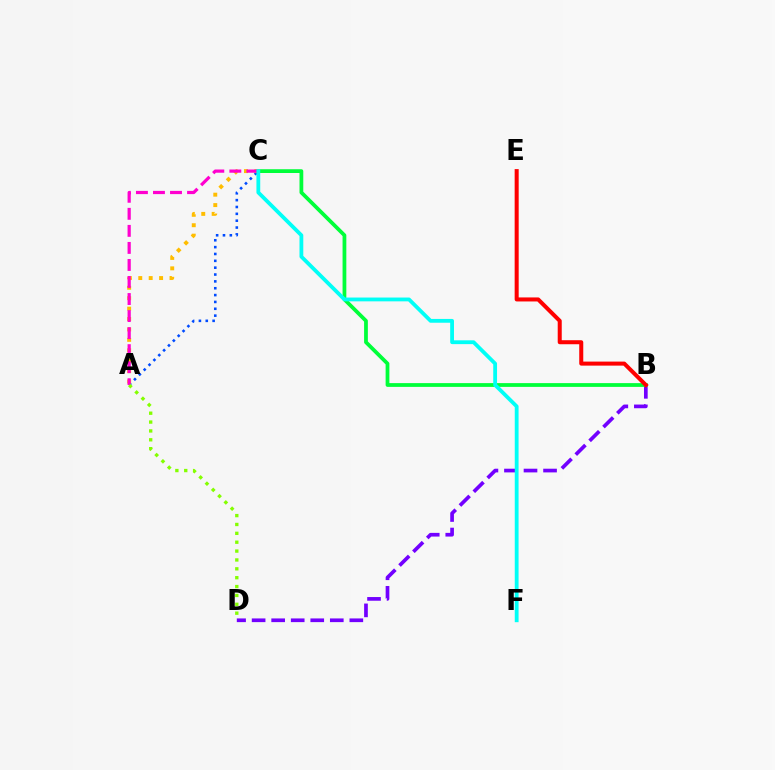{('B', 'D'): [{'color': '#7200ff', 'line_style': 'dashed', 'thickness': 2.66}], ('A', 'C'): [{'color': '#004bff', 'line_style': 'dotted', 'thickness': 1.86}, {'color': '#ffbd00', 'line_style': 'dotted', 'thickness': 2.83}, {'color': '#ff00cf', 'line_style': 'dashed', 'thickness': 2.31}], ('B', 'C'): [{'color': '#00ff39', 'line_style': 'solid', 'thickness': 2.71}], ('B', 'E'): [{'color': '#ff0000', 'line_style': 'solid', 'thickness': 2.9}], ('C', 'F'): [{'color': '#00fff6', 'line_style': 'solid', 'thickness': 2.74}], ('A', 'D'): [{'color': '#84ff00', 'line_style': 'dotted', 'thickness': 2.41}]}